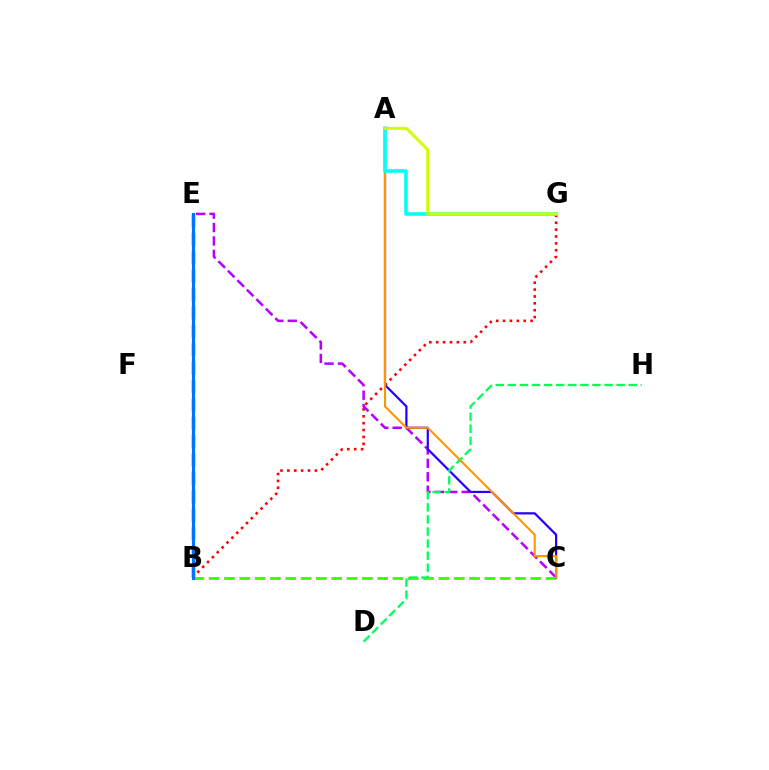{('B', 'E'): [{'color': '#ff00ac', 'line_style': 'dashed', 'thickness': 2.5}, {'color': '#0074ff', 'line_style': 'solid', 'thickness': 2.27}], ('B', 'G'): [{'color': '#ff0000', 'line_style': 'dotted', 'thickness': 1.87}], ('C', 'E'): [{'color': '#b900ff', 'line_style': 'dashed', 'thickness': 1.82}], ('B', 'C'): [{'color': '#3dff00', 'line_style': 'dashed', 'thickness': 2.08}], ('A', 'C'): [{'color': '#2500ff', 'line_style': 'solid', 'thickness': 1.59}, {'color': '#ff9400', 'line_style': 'solid', 'thickness': 1.5}], ('D', 'H'): [{'color': '#00ff5c', 'line_style': 'dashed', 'thickness': 1.64}], ('A', 'G'): [{'color': '#00fff6', 'line_style': 'solid', 'thickness': 2.55}, {'color': '#d1ff00', 'line_style': 'solid', 'thickness': 2.18}]}